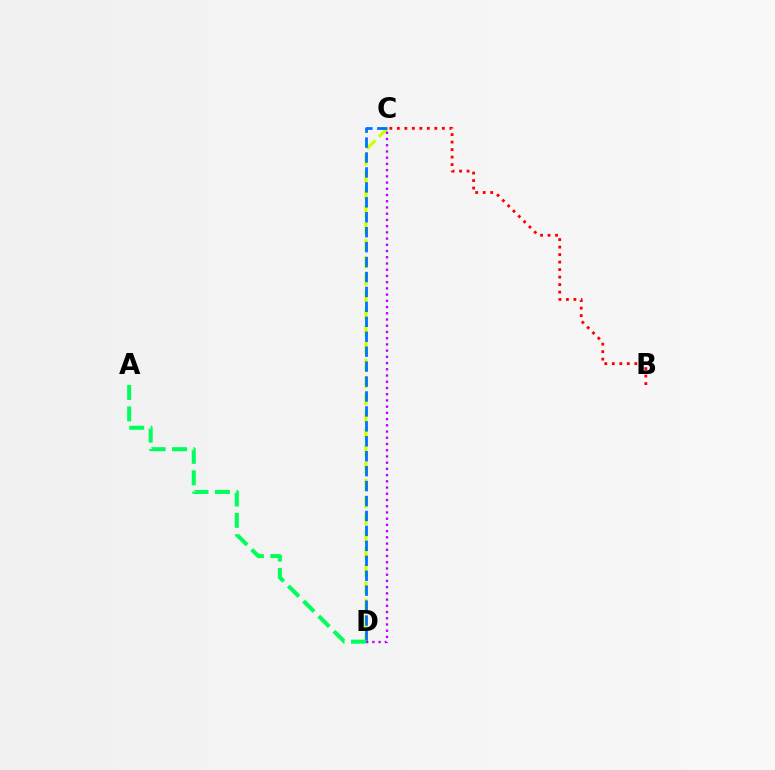{('B', 'C'): [{'color': '#ff0000', 'line_style': 'dotted', 'thickness': 2.04}], ('C', 'D'): [{'color': '#d1ff00', 'line_style': 'dashed', 'thickness': 2.33}, {'color': '#0074ff', 'line_style': 'dashed', 'thickness': 2.03}, {'color': '#b900ff', 'line_style': 'dotted', 'thickness': 1.69}], ('A', 'D'): [{'color': '#00ff5c', 'line_style': 'dashed', 'thickness': 2.91}]}